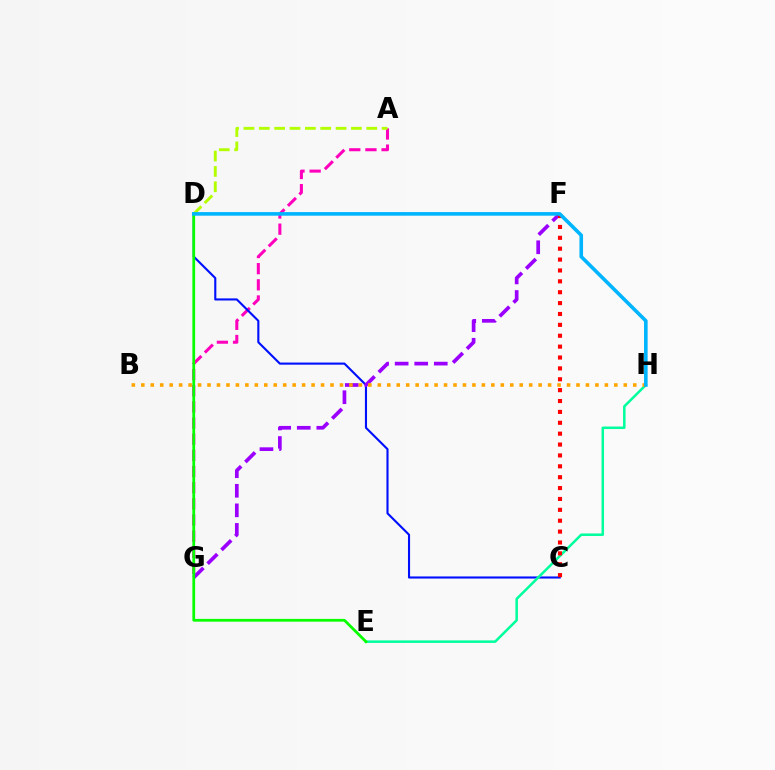{('A', 'G'): [{'color': '#ff00bd', 'line_style': 'dashed', 'thickness': 2.19}], ('C', 'D'): [{'color': '#0010ff', 'line_style': 'solid', 'thickness': 1.52}], ('F', 'G'): [{'color': '#9b00ff', 'line_style': 'dashed', 'thickness': 2.66}], ('E', 'H'): [{'color': '#00ff9d', 'line_style': 'solid', 'thickness': 1.81}], ('C', 'F'): [{'color': '#ff0000', 'line_style': 'dotted', 'thickness': 2.96}], ('D', 'E'): [{'color': '#08ff00', 'line_style': 'solid', 'thickness': 1.99}], ('B', 'H'): [{'color': '#ffa500', 'line_style': 'dotted', 'thickness': 2.57}], ('A', 'D'): [{'color': '#b3ff00', 'line_style': 'dashed', 'thickness': 2.09}], ('D', 'H'): [{'color': '#00b5ff', 'line_style': 'solid', 'thickness': 2.59}]}